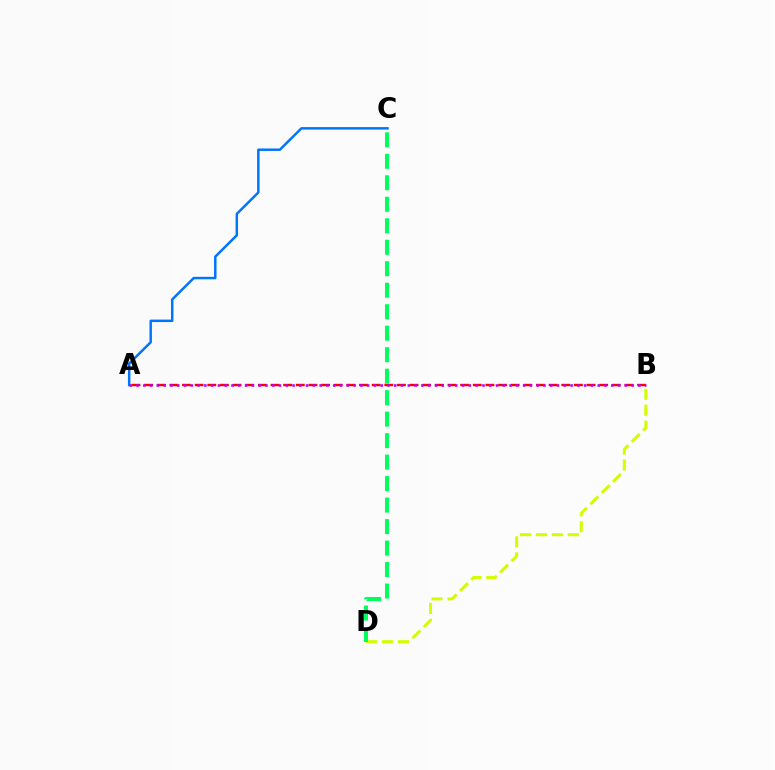{('A', 'B'): [{'color': '#ff0000', 'line_style': 'dashed', 'thickness': 1.72}, {'color': '#b900ff', 'line_style': 'dotted', 'thickness': 1.84}], ('A', 'C'): [{'color': '#0074ff', 'line_style': 'solid', 'thickness': 1.78}], ('B', 'D'): [{'color': '#d1ff00', 'line_style': 'dashed', 'thickness': 2.17}], ('C', 'D'): [{'color': '#00ff5c', 'line_style': 'dashed', 'thickness': 2.92}]}